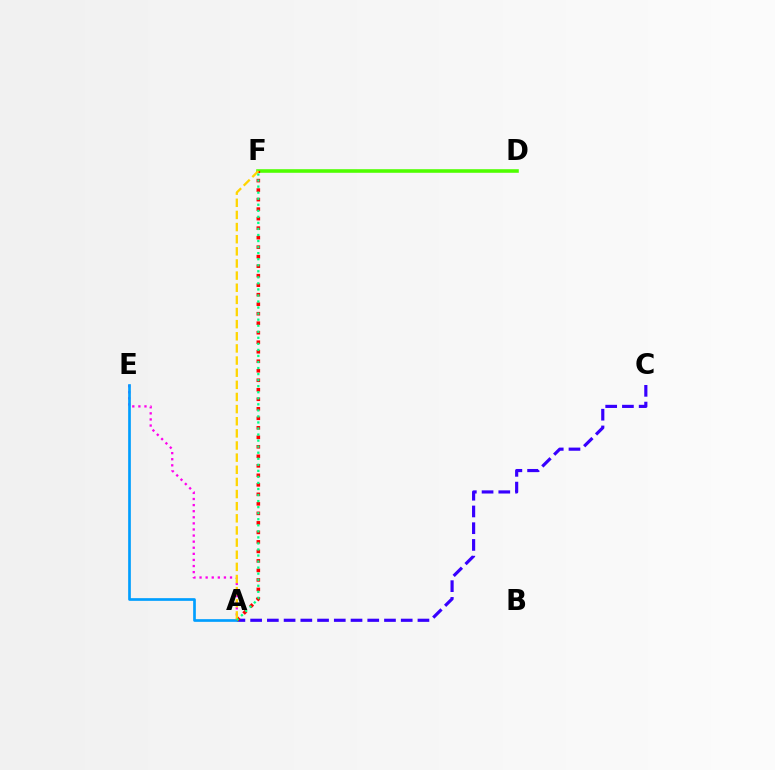{('A', 'C'): [{'color': '#3700ff', 'line_style': 'dashed', 'thickness': 2.27}], ('A', 'E'): [{'color': '#ff00ed', 'line_style': 'dotted', 'thickness': 1.66}, {'color': '#009eff', 'line_style': 'solid', 'thickness': 1.93}], ('D', 'F'): [{'color': '#4fff00', 'line_style': 'solid', 'thickness': 2.58}], ('A', 'F'): [{'color': '#ff0000', 'line_style': 'dotted', 'thickness': 2.58}, {'color': '#ffd500', 'line_style': 'dashed', 'thickness': 1.65}, {'color': '#00ff86', 'line_style': 'dotted', 'thickness': 1.64}]}